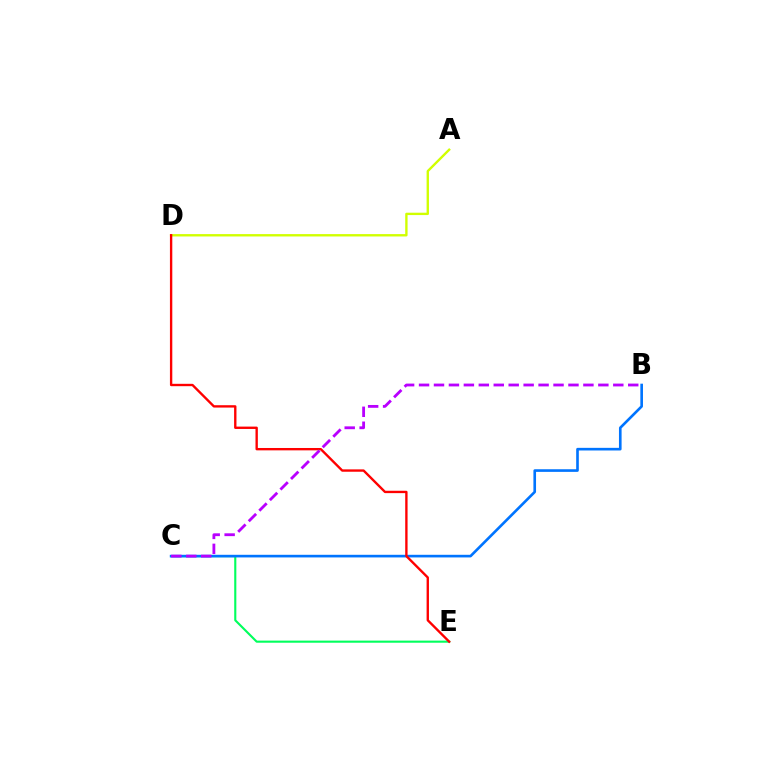{('C', 'E'): [{'color': '#00ff5c', 'line_style': 'solid', 'thickness': 1.52}], ('A', 'D'): [{'color': '#d1ff00', 'line_style': 'solid', 'thickness': 1.7}], ('B', 'C'): [{'color': '#0074ff', 'line_style': 'solid', 'thickness': 1.9}, {'color': '#b900ff', 'line_style': 'dashed', 'thickness': 2.03}], ('D', 'E'): [{'color': '#ff0000', 'line_style': 'solid', 'thickness': 1.7}]}